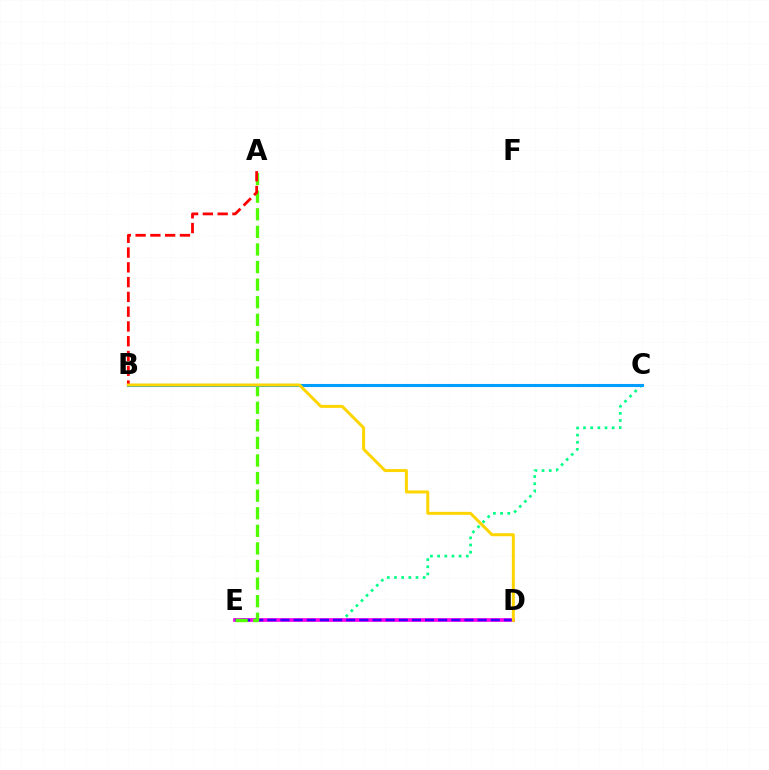{('C', 'E'): [{'color': '#00ff86', 'line_style': 'dotted', 'thickness': 1.95}], ('D', 'E'): [{'color': '#ff00ed', 'line_style': 'solid', 'thickness': 2.67}, {'color': '#3700ff', 'line_style': 'dashed', 'thickness': 1.79}], ('A', 'E'): [{'color': '#4fff00', 'line_style': 'dashed', 'thickness': 2.39}], ('B', 'C'): [{'color': '#009eff', 'line_style': 'solid', 'thickness': 2.22}], ('A', 'B'): [{'color': '#ff0000', 'line_style': 'dashed', 'thickness': 2.01}], ('B', 'D'): [{'color': '#ffd500', 'line_style': 'solid', 'thickness': 2.16}]}